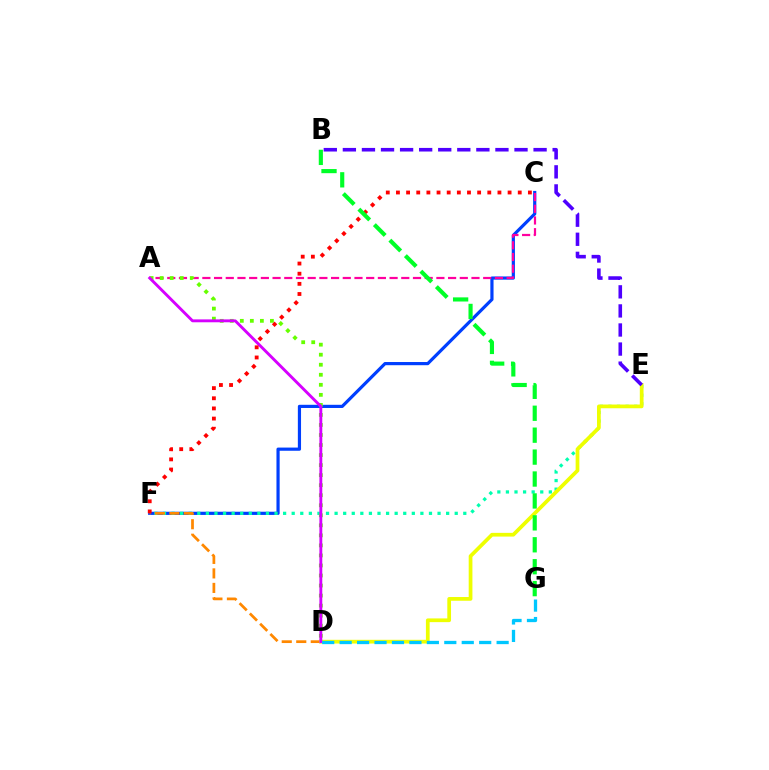{('C', 'F'): [{'color': '#003fff', 'line_style': 'solid', 'thickness': 2.29}, {'color': '#ff0000', 'line_style': 'dotted', 'thickness': 2.76}], ('E', 'F'): [{'color': '#00ffaf', 'line_style': 'dotted', 'thickness': 2.33}], ('A', 'C'): [{'color': '#ff00a0', 'line_style': 'dashed', 'thickness': 1.59}], ('D', 'F'): [{'color': '#ff8800', 'line_style': 'dashed', 'thickness': 1.97}], ('D', 'E'): [{'color': '#eeff00', 'line_style': 'solid', 'thickness': 2.68}], ('B', 'E'): [{'color': '#4f00ff', 'line_style': 'dashed', 'thickness': 2.59}], ('A', 'D'): [{'color': '#66ff00', 'line_style': 'dotted', 'thickness': 2.73}, {'color': '#d600ff', 'line_style': 'solid', 'thickness': 2.08}], ('D', 'G'): [{'color': '#00c7ff', 'line_style': 'dashed', 'thickness': 2.37}], ('B', 'G'): [{'color': '#00ff27', 'line_style': 'dashed', 'thickness': 2.98}]}